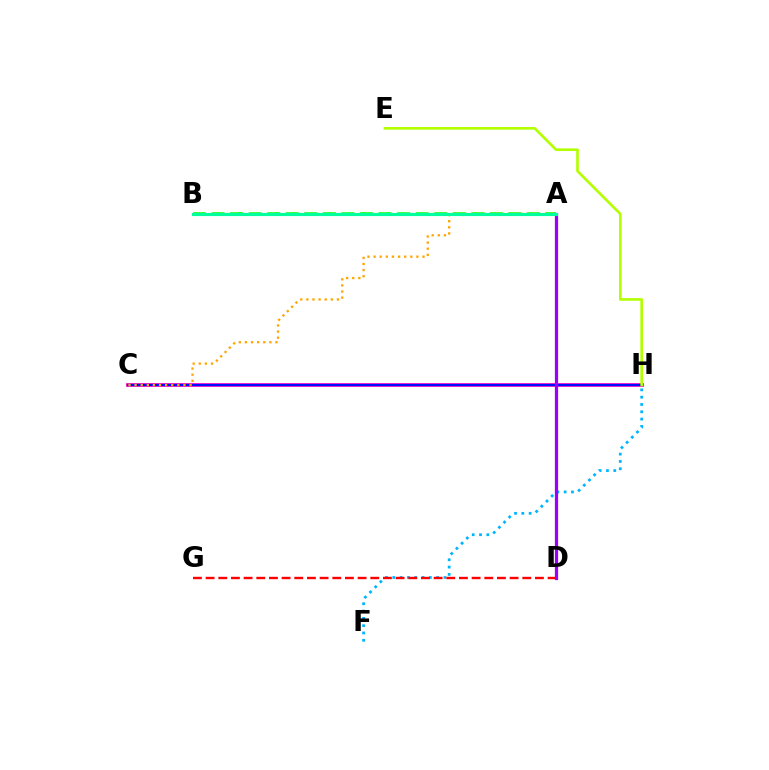{('F', 'H'): [{'color': '#00b5ff', 'line_style': 'dotted', 'thickness': 1.99}], ('A', 'B'): [{'color': '#08ff00', 'line_style': 'dashed', 'thickness': 2.52}, {'color': '#00ff9d', 'line_style': 'solid', 'thickness': 2.26}], ('C', 'H'): [{'color': '#ff00bd', 'line_style': 'solid', 'thickness': 2.66}, {'color': '#0010ff', 'line_style': 'solid', 'thickness': 1.58}], ('A', 'C'): [{'color': '#ffa500', 'line_style': 'dotted', 'thickness': 1.66}], ('A', 'D'): [{'color': '#9b00ff', 'line_style': 'solid', 'thickness': 2.33}], ('D', 'G'): [{'color': '#ff0000', 'line_style': 'dashed', 'thickness': 1.72}], ('E', 'H'): [{'color': '#b3ff00', 'line_style': 'solid', 'thickness': 1.89}]}